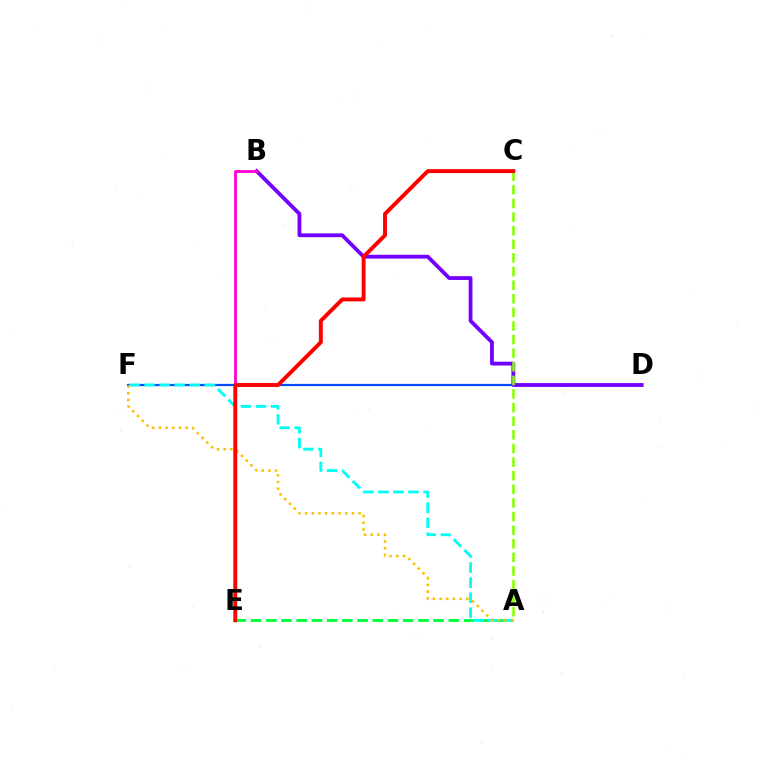{('D', 'F'): [{'color': '#004bff', 'line_style': 'solid', 'thickness': 1.58}], ('B', 'D'): [{'color': '#7200ff', 'line_style': 'solid', 'thickness': 2.74}], ('A', 'C'): [{'color': '#84ff00', 'line_style': 'dashed', 'thickness': 1.85}], ('A', 'E'): [{'color': '#00ff39', 'line_style': 'dashed', 'thickness': 2.07}], ('A', 'F'): [{'color': '#00fff6', 'line_style': 'dashed', 'thickness': 2.04}, {'color': '#ffbd00', 'line_style': 'dotted', 'thickness': 1.82}], ('B', 'E'): [{'color': '#ff00cf', 'line_style': 'solid', 'thickness': 2.0}], ('C', 'E'): [{'color': '#ff0000', 'line_style': 'solid', 'thickness': 2.82}]}